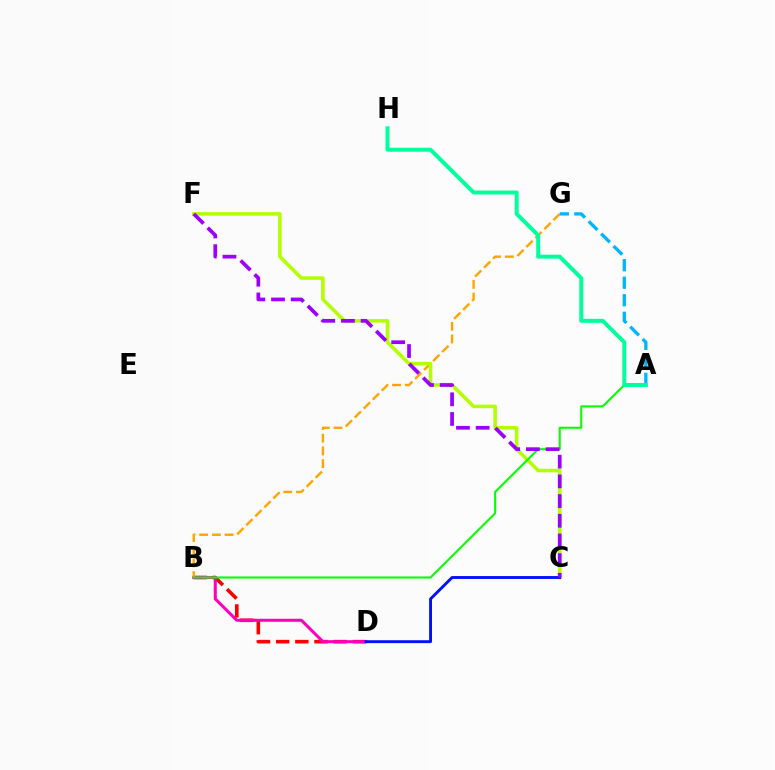{('B', 'D'): [{'color': '#ff0000', 'line_style': 'dashed', 'thickness': 2.6}, {'color': '#ff00bd', 'line_style': 'solid', 'thickness': 2.2}], ('B', 'G'): [{'color': '#ffa500', 'line_style': 'dashed', 'thickness': 1.73}], ('C', 'F'): [{'color': '#b3ff00', 'line_style': 'solid', 'thickness': 2.55}, {'color': '#9b00ff', 'line_style': 'dashed', 'thickness': 2.67}], ('A', 'B'): [{'color': '#08ff00', 'line_style': 'solid', 'thickness': 1.51}], ('C', 'D'): [{'color': '#0010ff', 'line_style': 'solid', 'thickness': 2.07}], ('A', 'G'): [{'color': '#00b5ff', 'line_style': 'dashed', 'thickness': 2.38}], ('A', 'H'): [{'color': '#00ff9d', 'line_style': 'solid', 'thickness': 2.87}]}